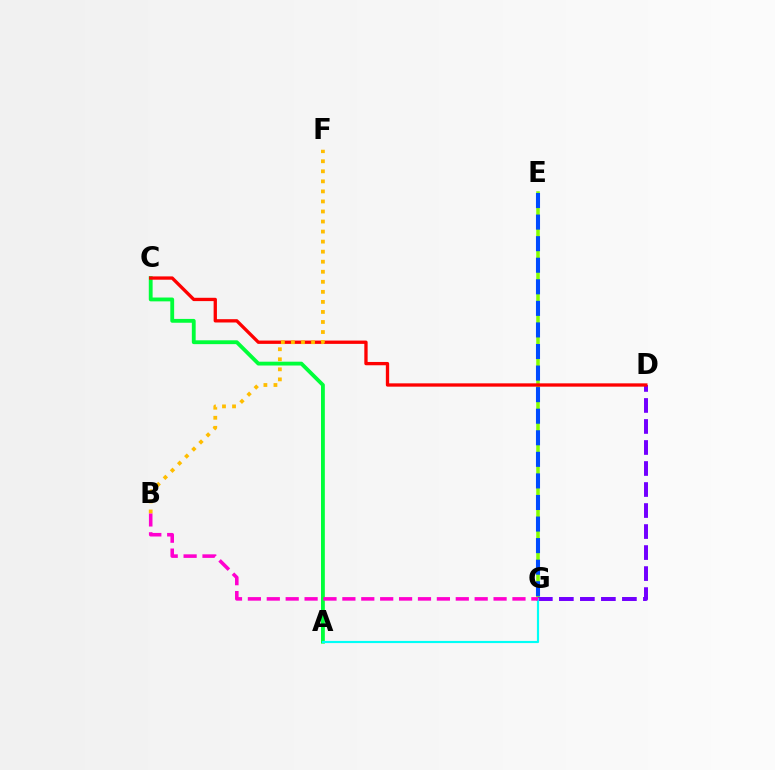{('E', 'G'): [{'color': '#84ff00', 'line_style': 'solid', 'thickness': 2.56}, {'color': '#004bff', 'line_style': 'dashed', 'thickness': 2.93}], ('A', 'C'): [{'color': '#00ff39', 'line_style': 'solid', 'thickness': 2.76}], ('D', 'G'): [{'color': '#7200ff', 'line_style': 'dashed', 'thickness': 2.85}], ('A', 'G'): [{'color': '#00fff6', 'line_style': 'solid', 'thickness': 1.56}], ('C', 'D'): [{'color': '#ff0000', 'line_style': 'solid', 'thickness': 2.38}], ('B', 'G'): [{'color': '#ff00cf', 'line_style': 'dashed', 'thickness': 2.57}], ('B', 'F'): [{'color': '#ffbd00', 'line_style': 'dotted', 'thickness': 2.73}]}